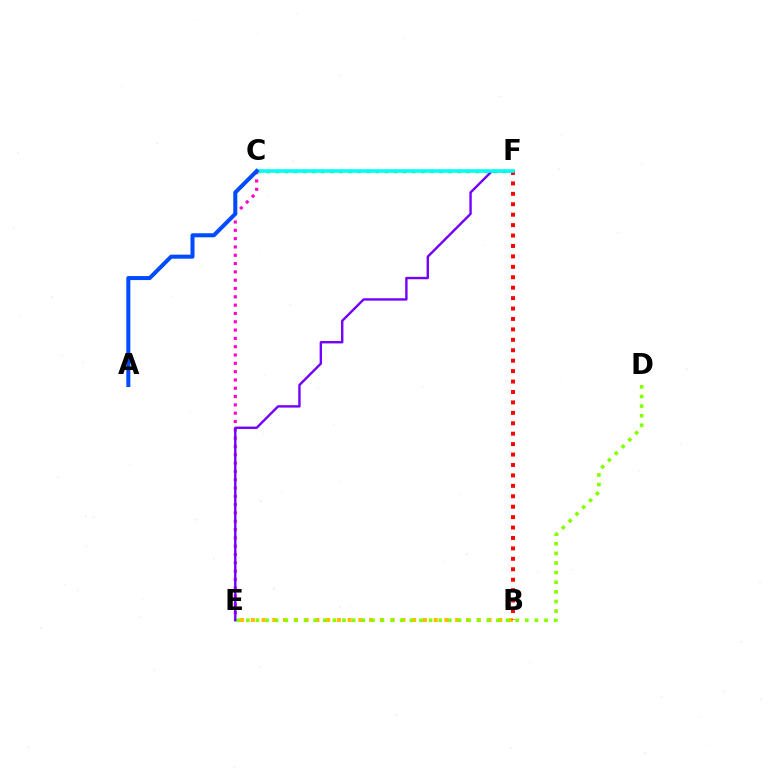{('B', 'E'): [{'color': '#ffbd00', 'line_style': 'dotted', 'thickness': 2.92}], ('C', 'E'): [{'color': '#ff00cf', 'line_style': 'dotted', 'thickness': 2.26}], ('C', 'F'): [{'color': '#00ff39', 'line_style': 'dotted', 'thickness': 2.47}, {'color': '#00fff6', 'line_style': 'solid', 'thickness': 2.53}], ('D', 'E'): [{'color': '#84ff00', 'line_style': 'dotted', 'thickness': 2.61}], ('B', 'F'): [{'color': '#ff0000', 'line_style': 'dotted', 'thickness': 2.83}], ('E', 'F'): [{'color': '#7200ff', 'line_style': 'solid', 'thickness': 1.72}], ('A', 'C'): [{'color': '#004bff', 'line_style': 'solid', 'thickness': 2.9}]}